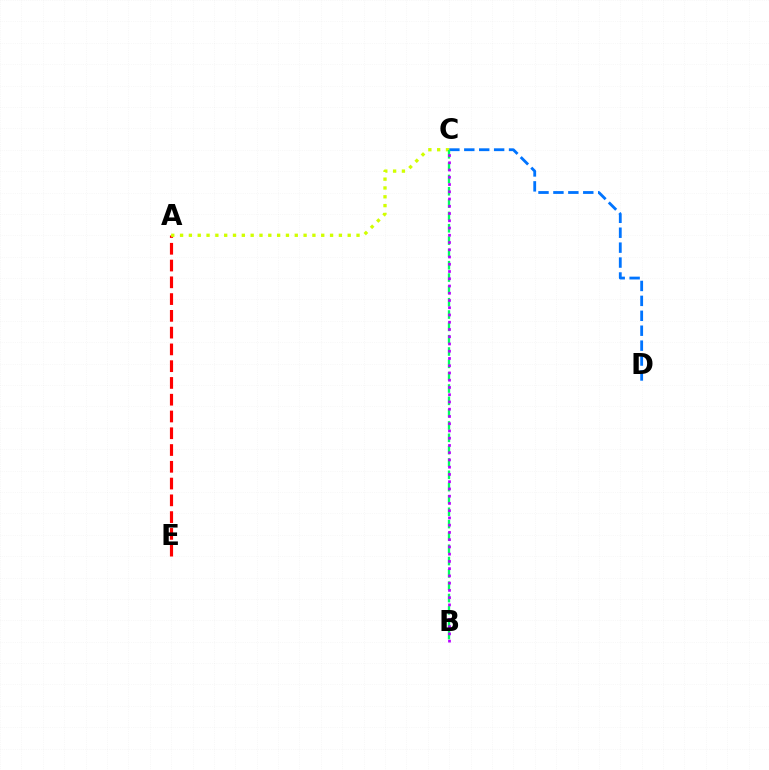{('C', 'D'): [{'color': '#0074ff', 'line_style': 'dashed', 'thickness': 2.03}], ('A', 'E'): [{'color': '#ff0000', 'line_style': 'dashed', 'thickness': 2.28}], ('A', 'C'): [{'color': '#d1ff00', 'line_style': 'dotted', 'thickness': 2.4}], ('B', 'C'): [{'color': '#00ff5c', 'line_style': 'dashed', 'thickness': 1.67}, {'color': '#b900ff', 'line_style': 'dotted', 'thickness': 1.97}]}